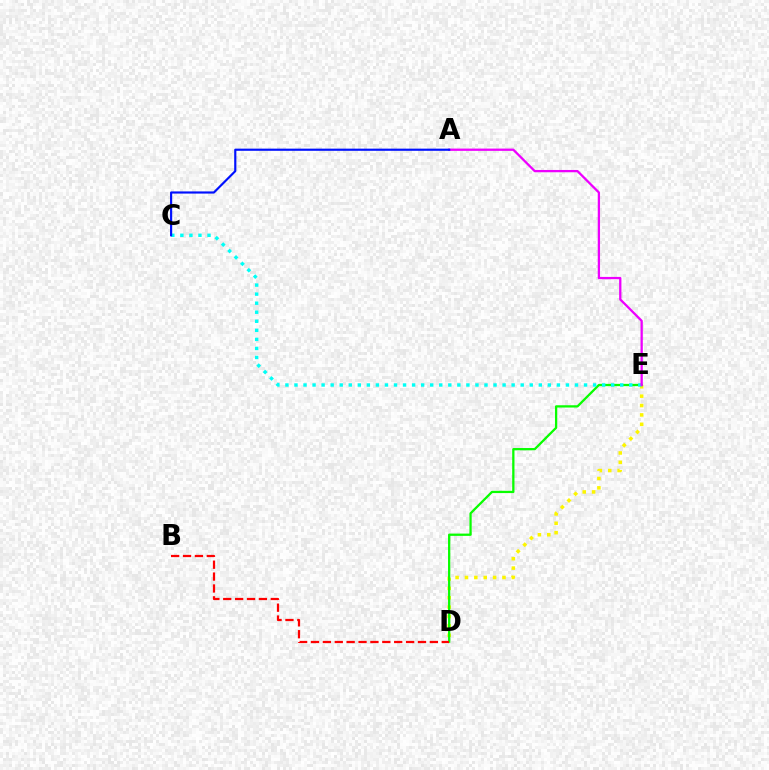{('D', 'E'): [{'color': '#fcf500', 'line_style': 'dotted', 'thickness': 2.55}, {'color': '#08ff00', 'line_style': 'solid', 'thickness': 1.64}], ('C', 'E'): [{'color': '#00fff6', 'line_style': 'dotted', 'thickness': 2.46}], ('B', 'D'): [{'color': '#ff0000', 'line_style': 'dashed', 'thickness': 1.61}], ('A', 'E'): [{'color': '#ee00ff', 'line_style': 'solid', 'thickness': 1.65}], ('A', 'C'): [{'color': '#0010ff', 'line_style': 'solid', 'thickness': 1.56}]}